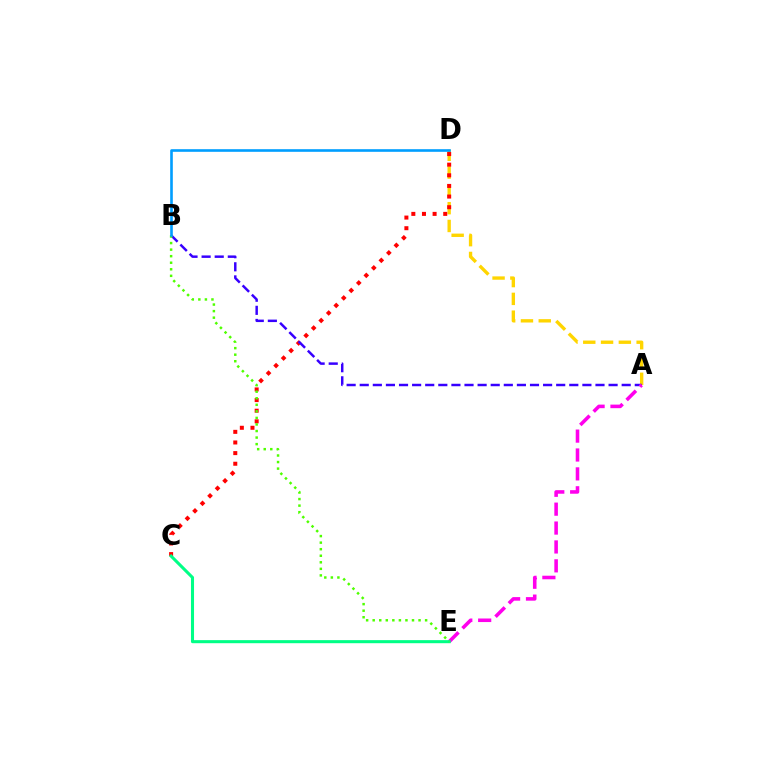{('A', 'D'): [{'color': '#ffd500', 'line_style': 'dashed', 'thickness': 2.42}], ('C', 'D'): [{'color': '#ff0000', 'line_style': 'dotted', 'thickness': 2.89}], ('A', 'B'): [{'color': '#3700ff', 'line_style': 'dashed', 'thickness': 1.78}], ('A', 'E'): [{'color': '#ff00ed', 'line_style': 'dashed', 'thickness': 2.57}], ('C', 'E'): [{'color': '#00ff86', 'line_style': 'solid', 'thickness': 2.2}], ('B', 'E'): [{'color': '#4fff00', 'line_style': 'dotted', 'thickness': 1.78}], ('B', 'D'): [{'color': '#009eff', 'line_style': 'solid', 'thickness': 1.89}]}